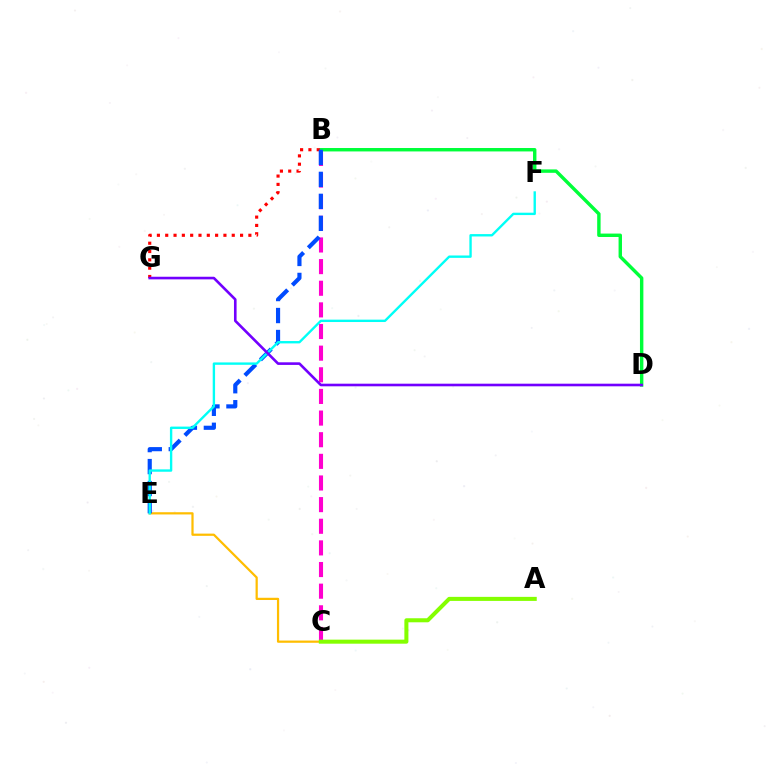{('B', 'D'): [{'color': '#00ff39', 'line_style': 'solid', 'thickness': 2.46}], ('B', 'C'): [{'color': '#ff00cf', 'line_style': 'dashed', 'thickness': 2.94}], ('C', 'E'): [{'color': '#ffbd00', 'line_style': 'solid', 'thickness': 1.6}], ('B', 'G'): [{'color': '#ff0000', 'line_style': 'dotted', 'thickness': 2.26}], ('B', 'E'): [{'color': '#004bff', 'line_style': 'dashed', 'thickness': 2.99}], ('E', 'F'): [{'color': '#00fff6', 'line_style': 'solid', 'thickness': 1.71}], ('A', 'C'): [{'color': '#84ff00', 'line_style': 'solid', 'thickness': 2.91}], ('D', 'G'): [{'color': '#7200ff', 'line_style': 'solid', 'thickness': 1.88}]}